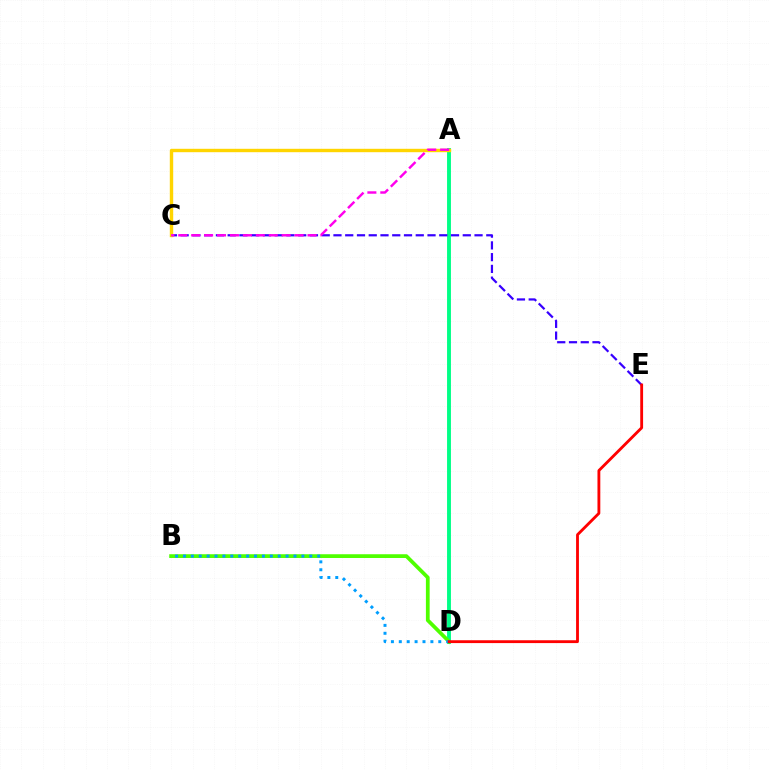{('A', 'D'): [{'color': '#00ff86', 'line_style': 'solid', 'thickness': 2.8}], ('B', 'D'): [{'color': '#4fff00', 'line_style': 'solid', 'thickness': 2.7}, {'color': '#009eff', 'line_style': 'dotted', 'thickness': 2.15}], ('C', 'E'): [{'color': '#3700ff', 'line_style': 'dashed', 'thickness': 1.6}], ('A', 'C'): [{'color': '#ffd500', 'line_style': 'solid', 'thickness': 2.45}, {'color': '#ff00ed', 'line_style': 'dashed', 'thickness': 1.76}], ('D', 'E'): [{'color': '#ff0000', 'line_style': 'solid', 'thickness': 2.04}]}